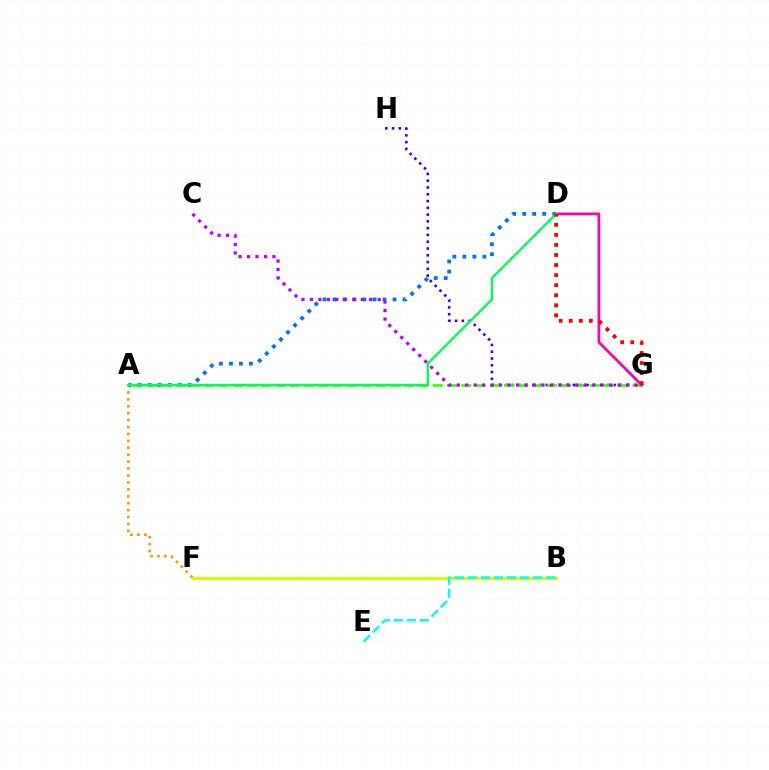{('G', 'H'): [{'color': '#2500ff', 'line_style': 'dotted', 'thickness': 1.84}], ('A', 'F'): [{'color': '#ff9400', 'line_style': 'dotted', 'thickness': 1.88}], ('A', 'D'): [{'color': '#0074ff', 'line_style': 'dotted', 'thickness': 2.72}, {'color': '#00ff5c', 'line_style': 'solid', 'thickness': 1.71}], ('A', 'G'): [{'color': '#3dff00', 'line_style': 'dashed', 'thickness': 1.94}], ('D', 'G'): [{'color': '#ff00ac', 'line_style': 'solid', 'thickness': 1.96}, {'color': '#ff0000', 'line_style': 'dotted', 'thickness': 2.73}], ('B', 'F'): [{'color': '#d1ff00', 'line_style': 'solid', 'thickness': 2.15}], ('B', 'E'): [{'color': '#00fff6', 'line_style': 'dashed', 'thickness': 1.77}], ('C', 'G'): [{'color': '#b900ff', 'line_style': 'dotted', 'thickness': 2.3}]}